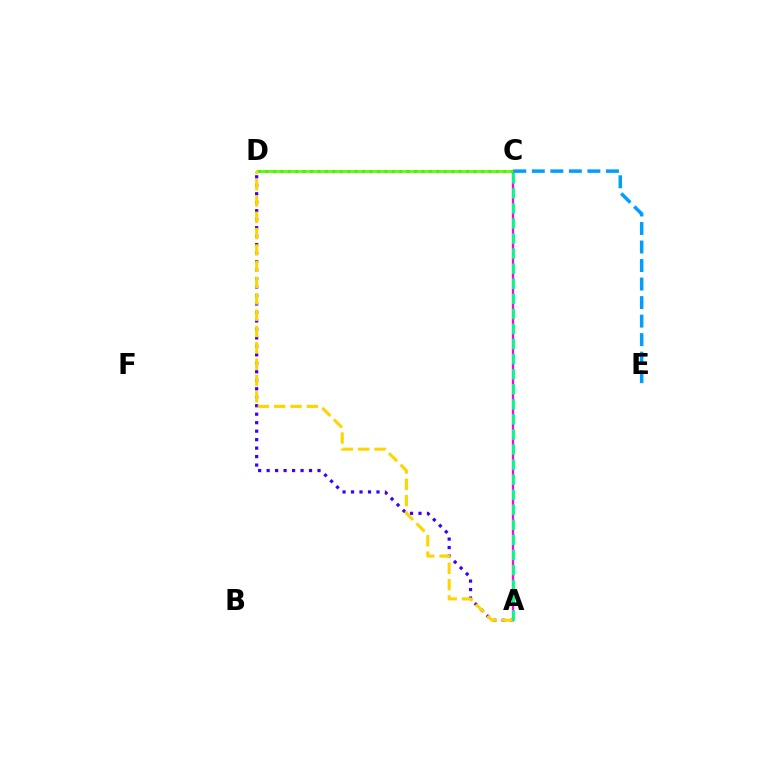{('A', 'C'): [{'color': '#ff00ed', 'line_style': 'solid', 'thickness': 1.66}, {'color': '#00ff86', 'line_style': 'dashed', 'thickness': 2.05}], ('C', 'D'): [{'color': '#ff0000', 'line_style': 'dotted', 'thickness': 2.02}, {'color': '#4fff00', 'line_style': 'solid', 'thickness': 1.93}], ('A', 'D'): [{'color': '#3700ff', 'line_style': 'dotted', 'thickness': 2.3}, {'color': '#ffd500', 'line_style': 'dashed', 'thickness': 2.22}], ('C', 'E'): [{'color': '#009eff', 'line_style': 'dashed', 'thickness': 2.52}]}